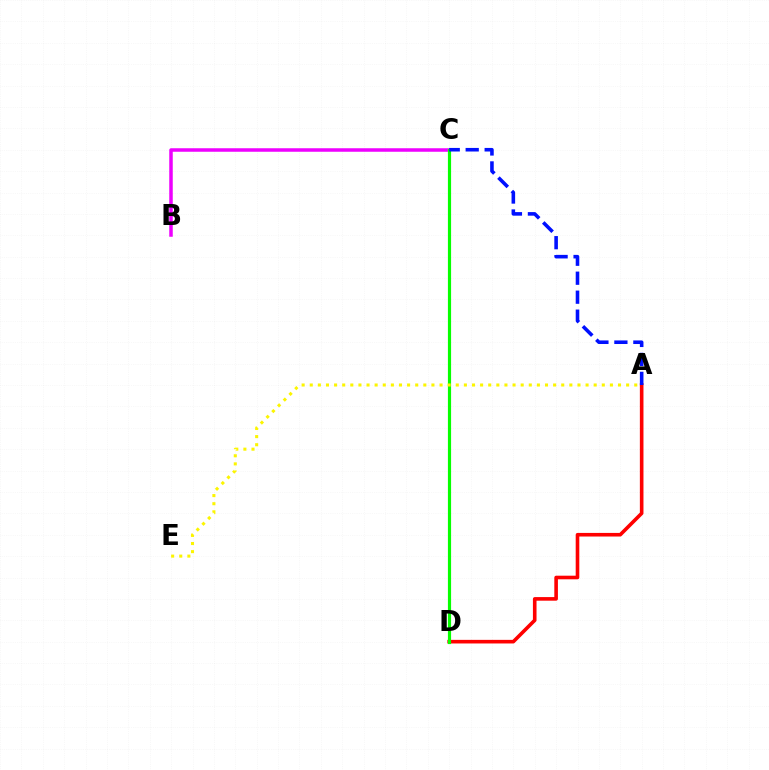{('A', 'D'): [{'color': '#ff0000', 'line_style': 'solid', 'thickness': 2.6}], ('C', 'D'): [{'color': '#00fff6', 'line_style': 'dashed', 'thickness': 2.07}, {'color': '#08ff00', 'line_style': 'solid', 'thickness': 2.29}], ('B', 'C'): [{'color': '#ee00ff', 'line_style': 'solid', 'thickness': 2.52}], ('A', 'C'): [{'color': '#0010ff', 'line_style': 'dashed', 'thickness': 2.58}], ('A', 'E'): [{'color': '#fcf500', 'line_style': 'dotted', 'thickness': 2.2}]}